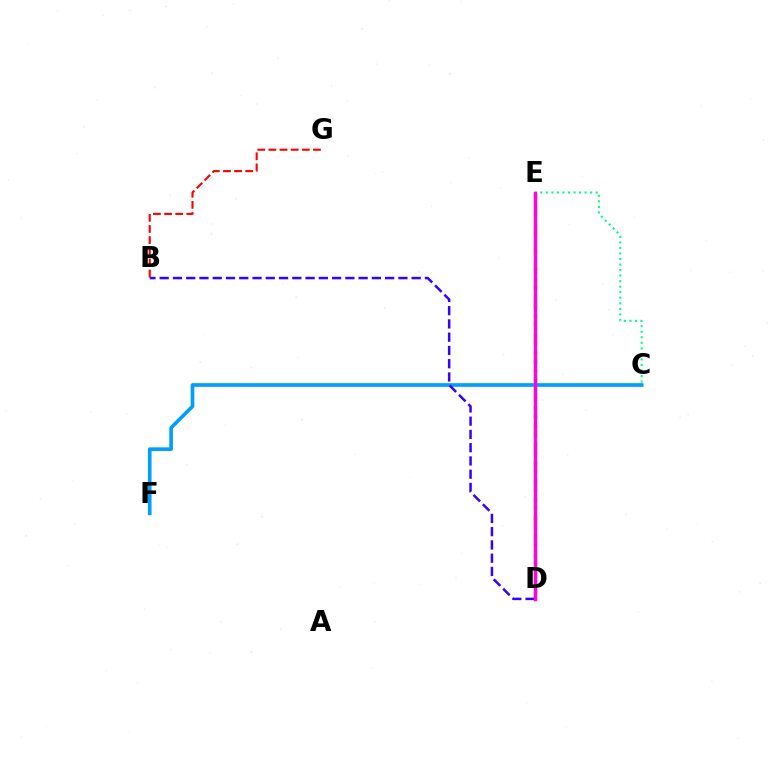{('C', 'E'): [{'color': '#00ff86', 'line_style': 'dotted', 'thickness': 1.5}], ('D', 'E'): [{'color': '#ffd500', 'line_style': 'dotted', 'thickness': 2.51}, {'color': '#4fff00', 'line_style': 'dashed', 'thickness': 2.46}, {'color': '#ff00ed', 'line_style': 'solid', 'thickness': 2.46}], ('C', 'F'): [{'color': '#009eff', 'line_style': 'solid', 'thickness': 2.63}], ('B', 'G'): [{'color': '#ff0000', 'line_style': 'dashed', 'thickness': 1.51}], ('B', 'D'): [{'color': '#3700ff', 'line_style': 'dashed', 'thickness': 1.8}]}